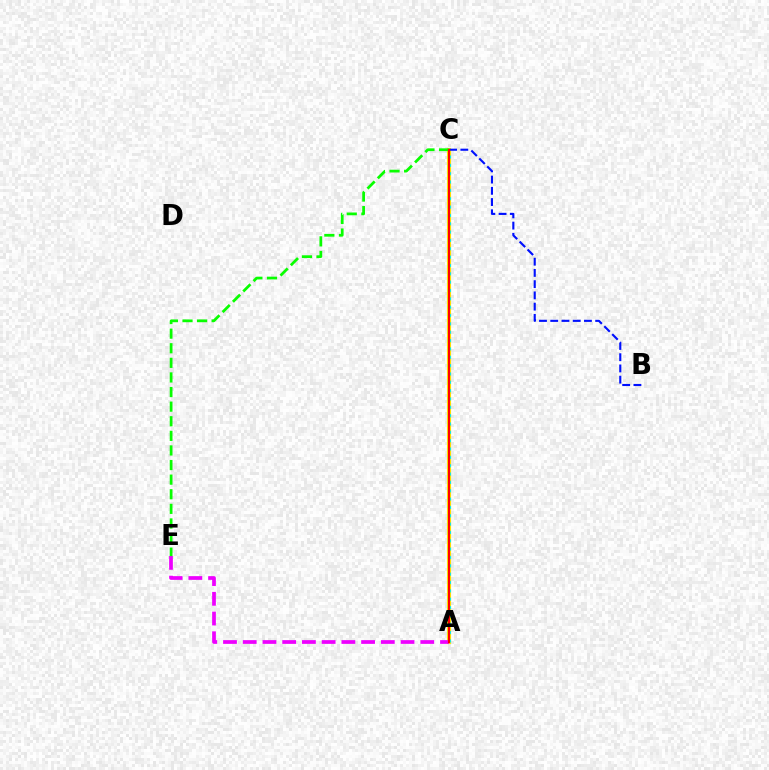{('A', 'C'): [{'color': '#fcf500', 'line_style': 'solid', 'thickness': 2.98}, {'color': '#00fff6', 'line_style': 'dotted', 'thickness': 2.27}, {'color': '#ff0000', 'line_style': 'solid', 'thickness': 1.58}], ('A', 'E'): [{'color': '#ee00ff', 'line_style': 'dashed', 'thickness': 2.68}], ('C', 'E'): [{'color': '#08ff00', 'line_style': 'dashed', 'thickness': 1.98}], ('B', 'C'): [{'color': '#0010ff', 'line_style': 'dashed', 'thickness': 1.53}]}